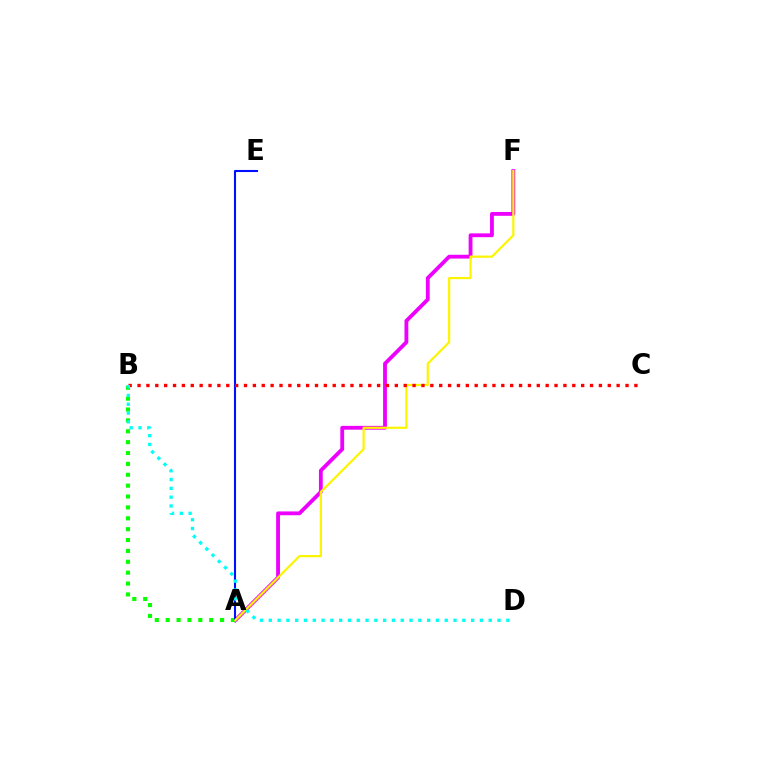{('A', 'F'): [{'color': '#ee00ff', 'line_style': 'solid', 'thickness': 2.75}, {'color': '#fcf500', 'line_style': 'solid', 'thickness': 1.59}], ('A', 'B'): [{'color': '#08ff00', 'line_style': 'dotted', 'thickness': 2.96}], ('A', 'E'): [{'color': '#0010ff', 'line_style': 'solid', 'thickness': 1.5}], ('B', 'C'): [{'color': '#ff0000', 'line_style': 'dotted', 'thickness': 2.41}], ('B', 'D'): [{'color': '#00fff6', 'line_style': 'dotted', 'thickness': 2.39}]}